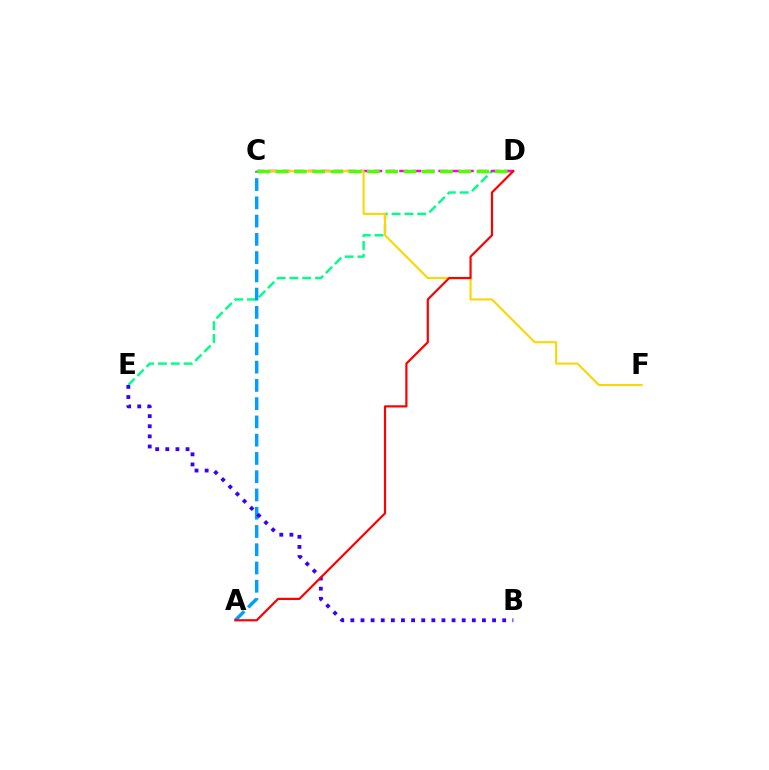{('D', 'E'): [{'color': '#00ff86', 'line_style': 'dashed', 'thickness': 1.74}], ('C', 'D'): [{'color': '#ff00ed', 'line_style': 'dashed', 'thickness': 1.78}, {'color': '#4fff00', 'line_style': 'dashed', 'thickness': 2.48}], ('C', 'F'): [{'color': '#ffd500', 'line_style': 'solid', 'thickness': 1.5}], ('A', 'C'): [{'color': '#009eff', 'line_style': 'dashed', 'thickness': 2.48}], ('B', 'E'): [{'color': '#3700ff', 'line_style': 'dotted', 'thickness': 2.75}], ('A', 'D'): [{'color': '#ff0000', 'line_style': 'solid', 'thickness': 1.58}]}